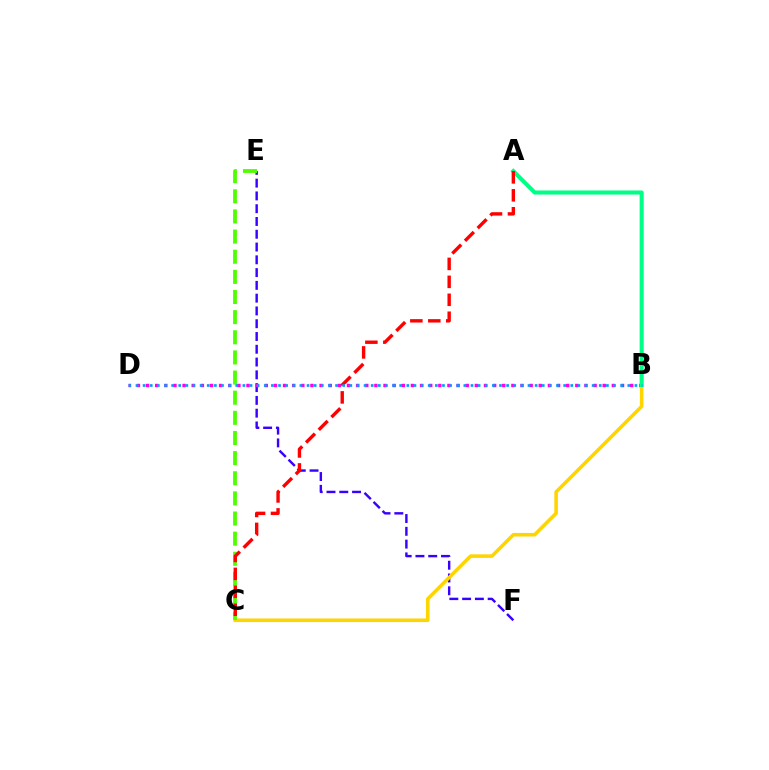{('E', 'F'): [{'color': '#3700ff', 'line_style': 'dashed', 'thickness': 1.74}], ('B', 'D'): [{'color': '#ff00ed', 'line_style': 'dotted', 'thickness': 2.48}, {'color': '#009eff', 'line_style': 'dotted', 'thickness': 1.94}], ('B', 'C'): [{'color': '#ffd500', 'line_style': 'solid', 'thickness': 2.57}], ('A', 'B'): [{'color': '#00ff86', 'line_style': 'solid', 'thickness': 2.92}], ('C', 'E'): [{'color': '#4fff00', 'line_style': 'dashed', 'thickness': 2.74}], ('A', 'C'): [{'color': '#ff0000', 'line_style': 'dashed', 'thickness': 2.44}]}